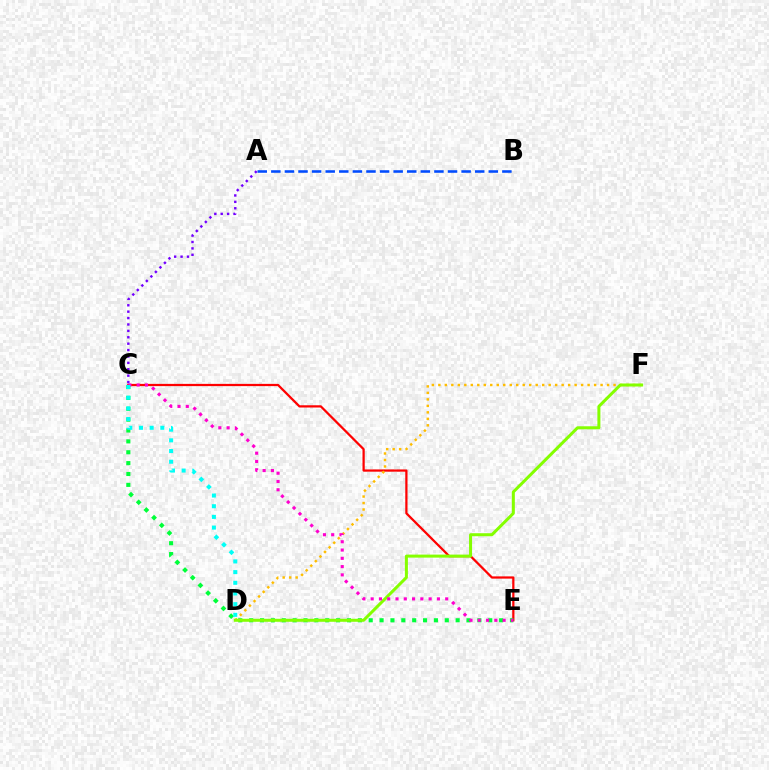{('C', 'E'): [{'color': '#ff0000', 'line_style': 'solid', 'thickness': 1.61}, {'color': '#00ff39', 'line_style': 'dotted', 'thickness': 2.95}, {'color': '#ff00cf', 'line_style': 'dotted', 'thickness': 2.25}], ('D', 'F'): [{'color': '#ffbd00', 'line_style': 'dotted', 'thickness': 1.76}, {'color': '#84ff00', 'line_style': 'solid', 'thickness': 2.17}], ('A', 'C'): [{'color': '#7200ff', 'line_style': 'dotted', 'thickness': 1.74}], ('C', 'D'): [{'color': '#00fff6', 'line_style': 'dotted', 'thickness': 2.9}], ('A', 'B'): [{'color': '#004bff', 'line_style': 'dashed', 'thickness': 1.85}]}